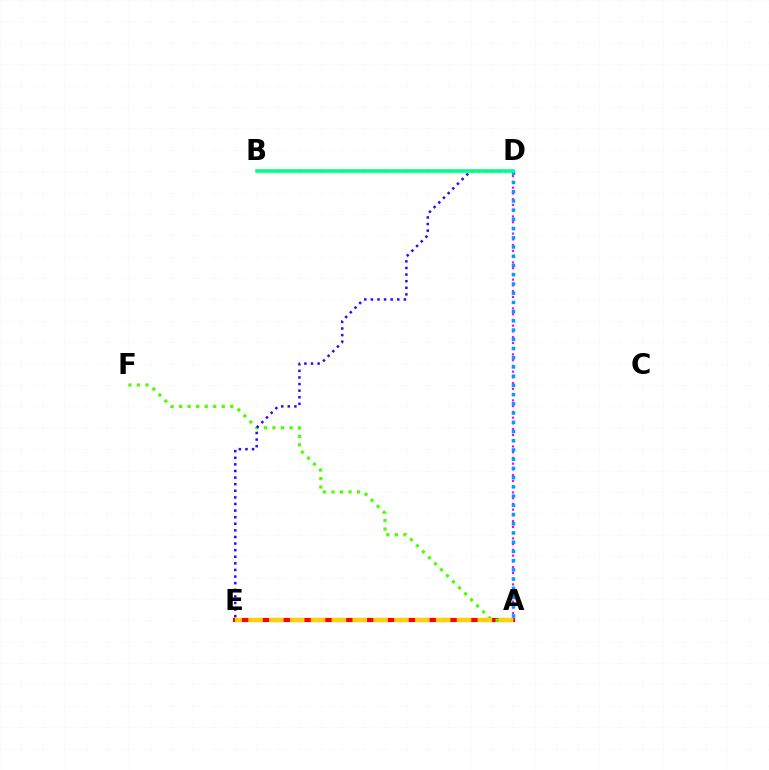{('A', 'E'): [{'color': '#ff0000', 'line_style': 'solid', 'thickness': 3.0}, {'color': '#ffd500', 'line_style': 'dashed', 'thickness': 2.83}], ('A', 'D'): [{'color': '#ff00ed', 'line_style': 'dotted', 'thickness': 1.56}, {'color': '#009eff', 'line_style': 'dotted', 'thickness': 2.51}], ('A', 'F'): [{'color': '#4fff00', 'line_style': 'dotted', 'thickness': 2.31}], ('D', 'E'): [{'color': '#3700ff', 'line_style': 'dotted', 'thickness': 1.79}], ('B', 'D'): [{'color': '#00ff86', 'line_style': 'solid', 'thickness': 2.6}]}